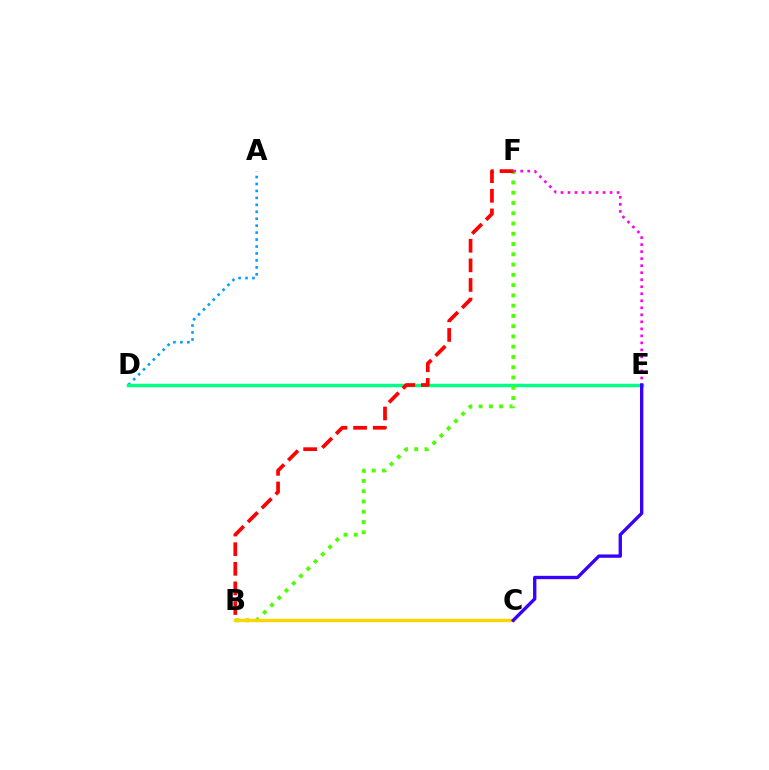{('A', 'D'): [{'color': '#009eff', 'line_style': 'dotted', 'thickness': 1.89}], ('D', 'E'): [{'color': '#00ff86', 'line_style': 'solid', 'thickness': 2.47}], ('B', 'F'): [{'color': '#4fff00', 'line_style': 'dotted', 'thickness': 2.79}, {'color': '#ff0000', 'line_style': 'dashed', 'thickness': 2.66}], ('E', 'F'): [{'color': '#ff00ed', 'line_style': 'dotted', 'thickness': 1.91}], ('B', 'C'): [{'color': '#ffd500', 'line_style': 'solid', 'thickness': 2.45}], ('C', 'E'): [{'color': '#3700ff', 'line_style': 'solid', 'thickness': 2.41}]}